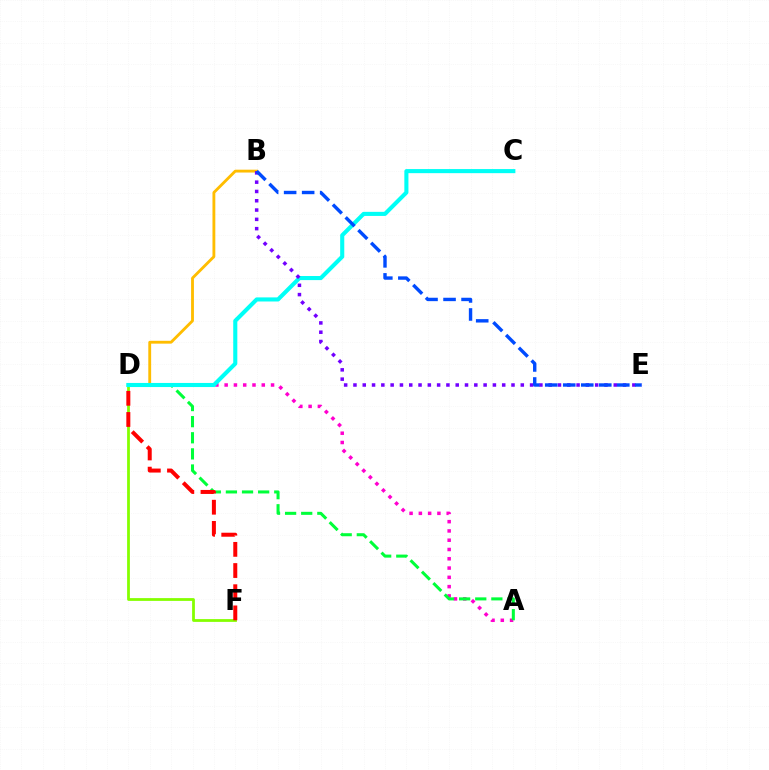{('A', 'D'): [{'color': '#ff00cf', 'line_style': 'dotted', 'thickness': 2.52}, {'color': '#00ff39', 'line_style': 'dashed', 'thickness': 2.19}], ('B', 'D'): [{'color': '#ffbd00', 'line_style': 'solid', 'thickness': 2.05}], ('D', 'F'): [{'color': '#84ff00', 'line_style': 'solid', 'thickness': 2.0}, {'color': '#ff0000', 'line_style': 'dashed', 'thickness': 2.88}], ('C', 'D'): [{'color': '#00fff6', 'line_style': 'solid', 'thickness': 2.95}], ('B', 'E'): [{'color': '#7200ff', 'line_style': 'dotted', 'thickness': 2.53}, {'color': '#004bff', 'line_style': 'dashed', 'thickness': 2.45}]}